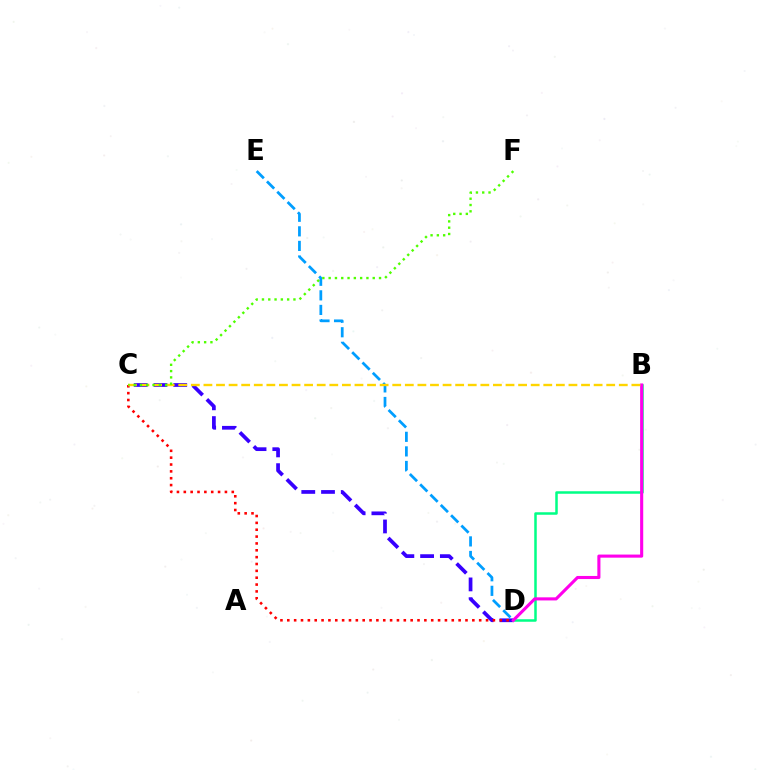{('C', 'D'): [{'color': '#3700ff', 'line_style': 'dashed', 'thickness': 2.68}, {'color': '#ff0000', 'line_style': 'dotted', 'thickness': 1.86}], ('B', 'D'): [{'color': '#00ff86', 'line_style': 'solid', 'thickness': 1.8}, {'color': '#ff00ed', 'line_style': 'solid', 'thickness': 2.23}], ('D', 'E'): [{'color': '#009eff', 'line_style': 'dashed', 'thickness': 1.98}], ('B', 'C'): [{'color': '#ffd500', 'line_style': 'dashed', 'thickness': 1.71}], ('C', 'F'): [{'color': '#4fff00', 'line_style': 'dotted', 'thickness': 1.71}]}